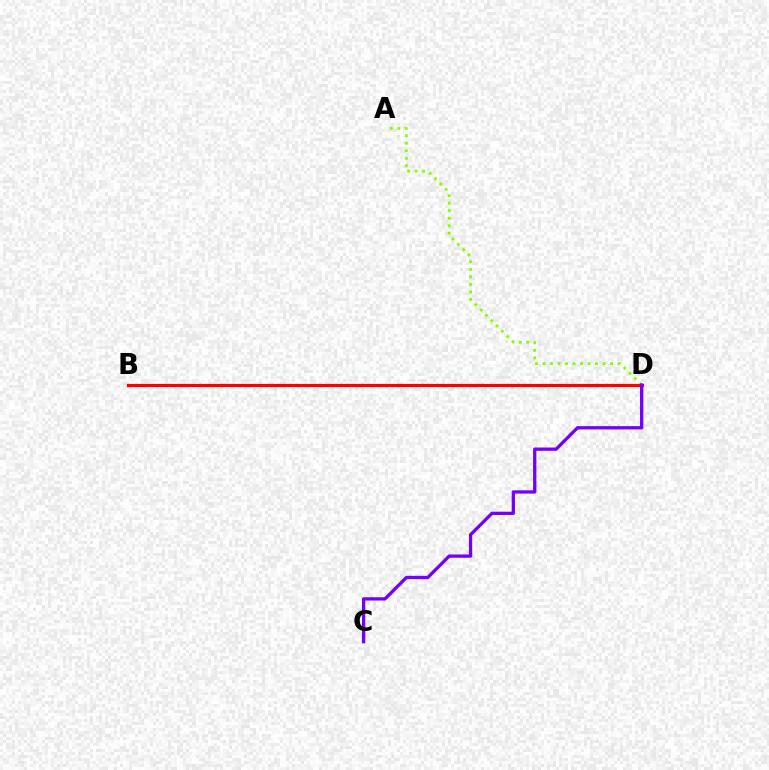{('B', 'D'): [{'color': '#00fff6', 'line_style': 'dashed', 'thickness': 1.96}, {'color': '#ff0000', 'line_style': 'solid', 'thickness': 2.25}], ('A', 'D'): [{'color': '#84ff00', 'line_style': 'dotted', 'thickness': 2.04}], ('C', 'D'): [{'color': '#7200ff', 'line_style': 'solid', 'thickness': 2.37}]}